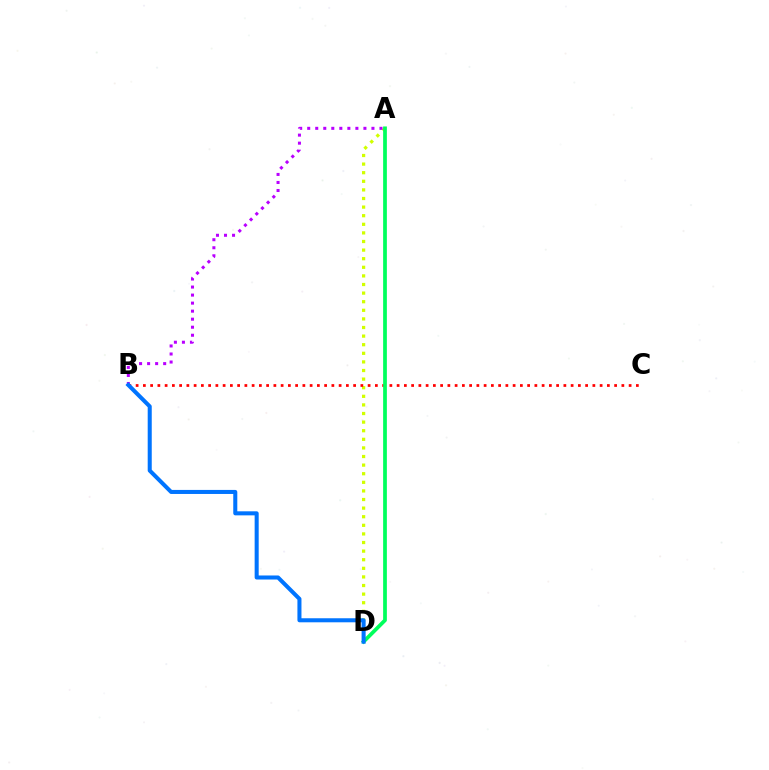{('A', 'D'): [{'color': '#d1ff00', 'line_style': 'dotted', 'thickness': 2.34}, {'color': '#00ff5c', 'line_style': 'solid', 'thickness': 2.69}], ('A', 'B'): [{'color': '#b900ff', 'line_style': 'dotted', 'thickness': 2.18}], ('B', 'C'): [{'color': '#ff0000', 'line_style': 'dotted', 'thickness': 1.97}], ('B', 'D'): [{'color': '#0074ff', 'line_style': 'solid', 'thickness': 2.91}]}